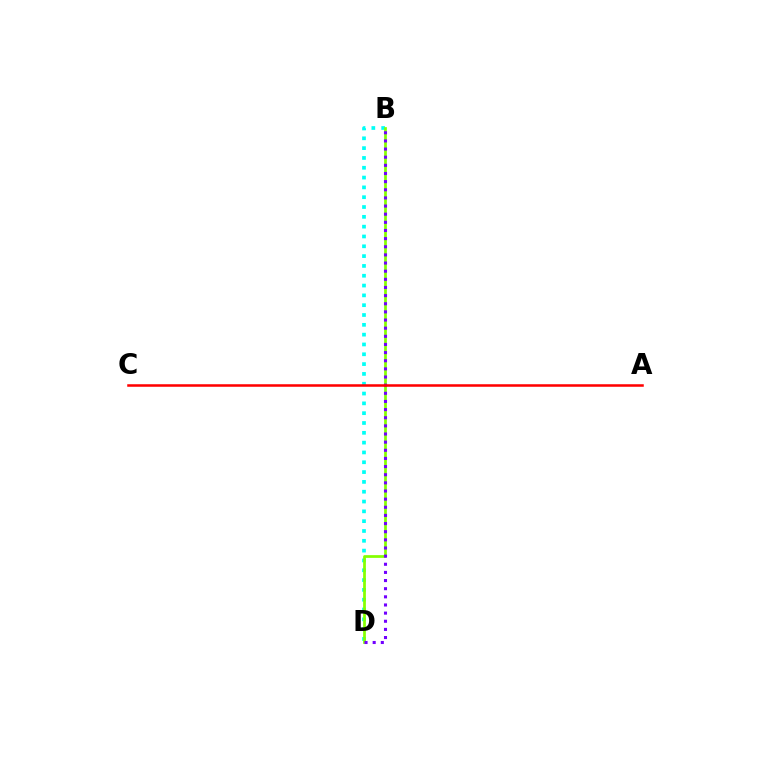{('B', 'D'): [{'color': '#00fff6', 'line_style': 'dotted', 'thickness': 2.67}, {'color': '#84ff00', 'line_style': 'solid', 'thickness': 1.97}, {'color': '#7200ff', 'line_style': 'dotted', 'thickness': 2.21}], ('A', 'C'): [{'color': '#ff0000', 'line_style': 'solid', 'thickness': 1.82}]}